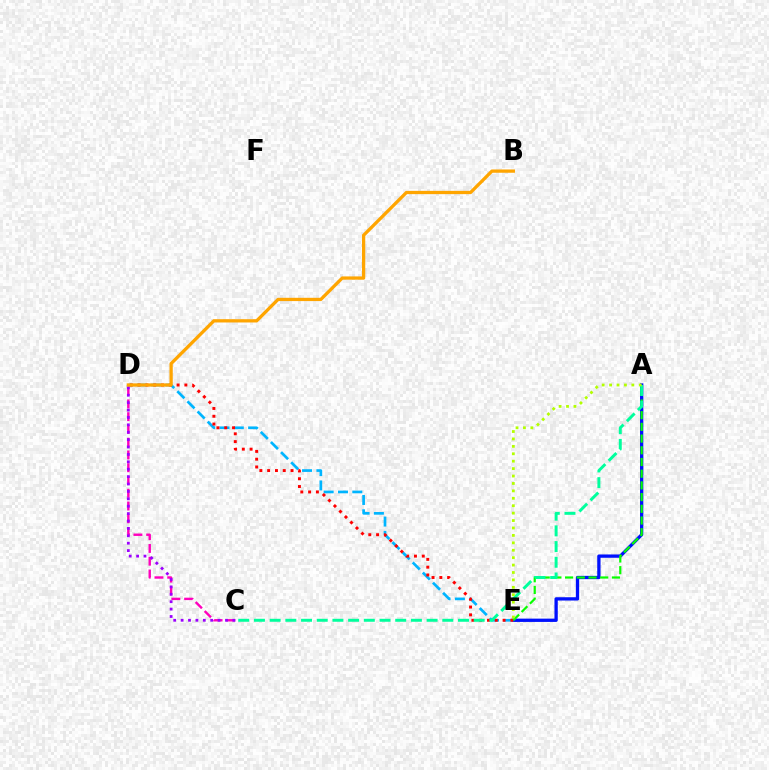{('C', 'D'): [{'color': '#ff00bd', 'line_style': 'dashed', 'thickness': 1.73}, {'color': '#9b00ff', 'line_style': 'dotted', 'thickness': 2.01}], ('A', 'E'): [{'color': '#0010ff', 'line_style': 'solid', 'thickness': 2.38}, {'color': '#08ff00', 'line_style': 'dashed', 'thickness': 1.59}, {'color': '#b3ff00', 'line_style': 'dotted', 'thickness': 2.02}], ('D', 'E'): [{'color': '#00b5ff', 'line_style': 'dashed', 'thickness': 1.95}, {'color': '#ff0000', 'line_style': 'dotted', 'thickness': 2.12}], ('B', 'D'): [{'color': '#ffa500', 'line_style': 'solid', 'thickness': 2.36}], ('A', 'C'): [{'color': '#00ff9d', 'line_style': 'dashed', 'thickness': 2.13}]}